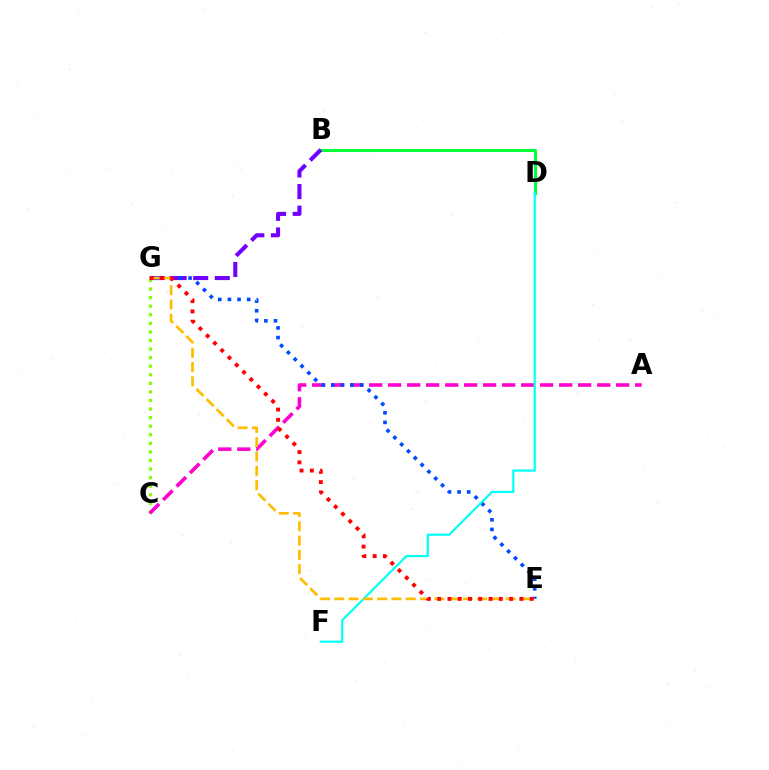{('C', 'G'): [{'color': '#84ff00', 'line_style': 'dotted', 'thickness': 2.33}], ('B', 'D'): [{'color': '#00ff39', 'line_style': 'solid', 'thickness': 2.22}], ('B', 'G'): [{'color': '#7200ff', 'line_style': 'dashed', 'thickness': 2.93}], ('A', 'C'): [{'color': '#ff00cf', 'line_style': 'dashed', 'thickness': 2.58}], ('E', 'G'): [{'color': '#004bff', 'line_style': 'dotted', 'thickness': 2.62}, {'color': '#ffbd00', 'line_style': 'dashed', 'thickness': 1.94}, {'color': '#ff0000', 'line_style': 'dotted', 'thickness': 2.79}], ('D', 'F'): [{'color': '#00fff6', 'line_style': 'solid', 'thickness': 1.56}]}